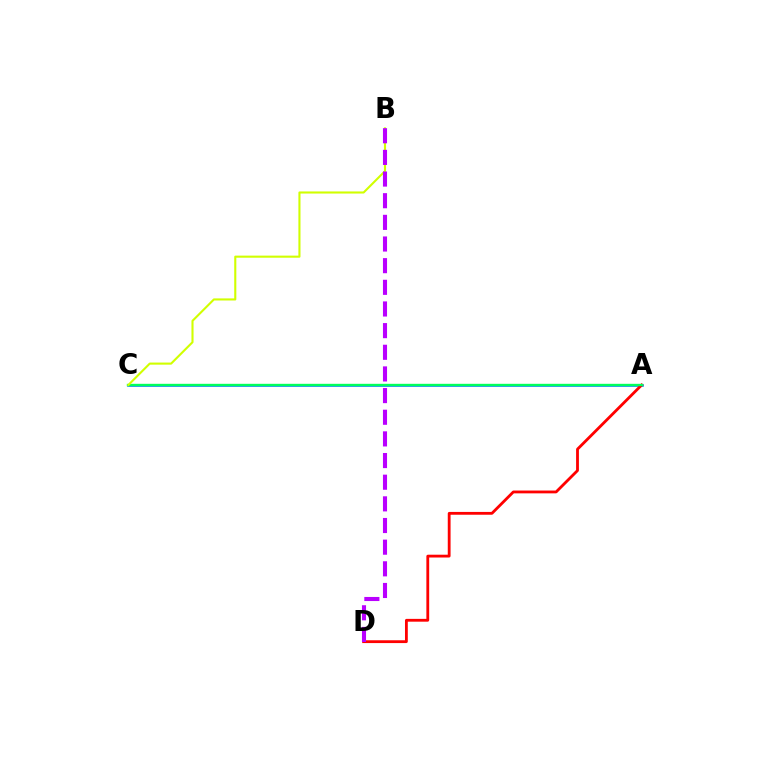{('A', 'C'): [{'color': '#0074ff', 'line_style': 'solid', 'thickness': 1.81}, {'color': '#00ff5c', 'line_style': 'solid', 'thickness': 1.7}], ('A', 'D'): [{'color': '#ff0000', 'line_style': 'solid', 'thickness': 2.02}], ('B', 'C'): [{'color': '#d1ff00', 'line_style': 'solid', 'thickness': 1.51}], ('B', 'D'): [{'color': '#b900ff', 'line_style': 'dashed', 'thickness': 2.94}]}